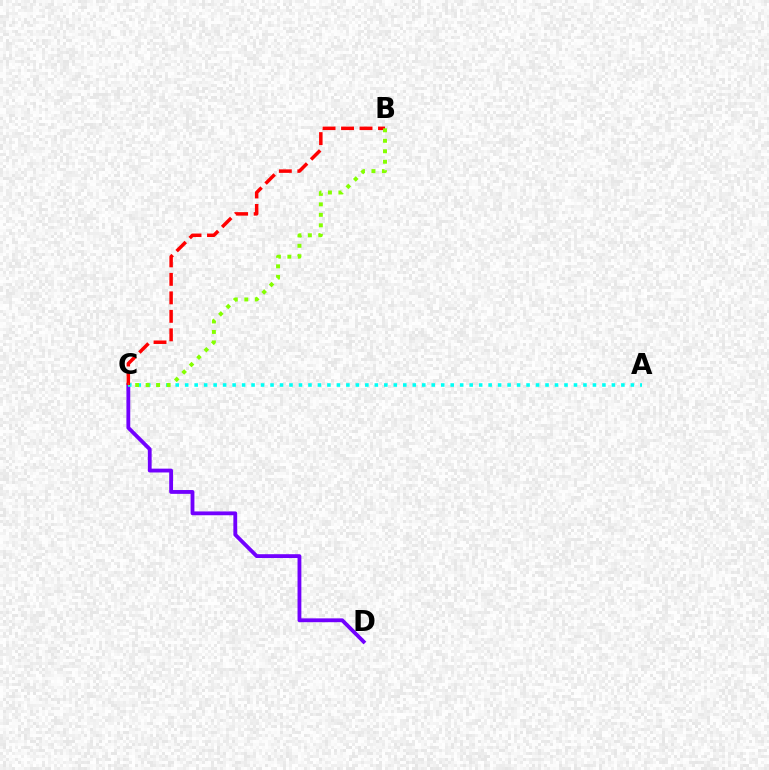{('C', 'D'): [{'color': '#7200ff', 'line_style': 'solid', 'thickness': 2.75}], ('A', 'C'): [{'color': '#00fff6', 'line_style': 'dotted', 'thickness': 2.58}], ('B', 'C'): [{'color': '#ff0000', 'line_style': 'dashed', 'thickness': 2.51}, {'color': '#84ff00', 'line_style': 'dotted', 'thickness': 2.85}]}